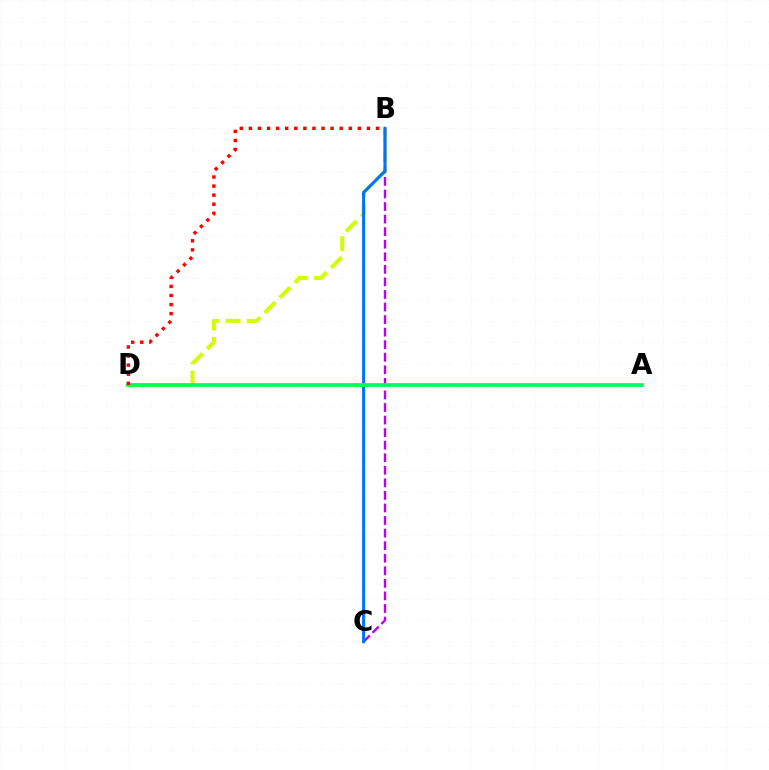{('B', 'D'): [{'color': '#d1ff00', 'line_style': 'dashed', 'thickness': 2.89}, {'color': '#ff0000', 'line_style': 'dotted', 'thickness': 2.47}], ('B', 'C'): [{'color': '#b900ff', 'line_style': 'dashed', 'thickness': 1.71}, {'color': '#0074ff', 'line_style': 'solid', 'thickness': 2.19}], ('A', 'D'): [{'color': '#00ff5c', 'line_style': 'solid', 'thickness': 2.7}]}